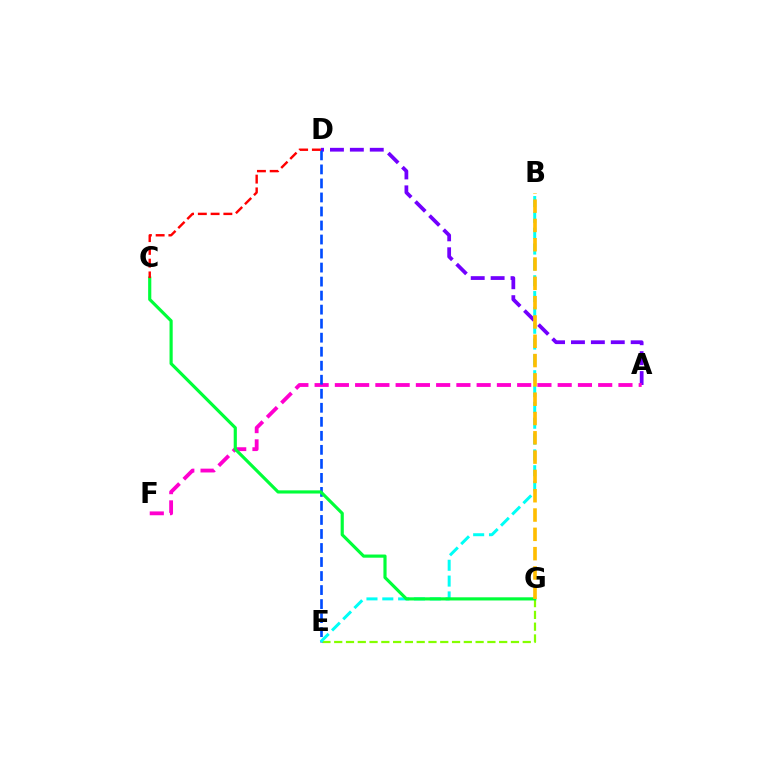{('A', 'D'): [{'color': '#7200ff', 'line_style': 'dashed', 'thickness': 2.7}], ('E', 'G'): [{'color': '#84ff00', 'line_style': 'dashed', 'thickness': 1.6}], ('A', 'F'): [{'color': '#ff00cf', 'line_style': 'dashed', 'thickness': 2.75}], ('D', 'E'): [{'color': '#004bff', 'line_style': 'dashed', 'thickness': 1.9}], ('B', 'E'): [{'color': '#00fff6', 'line_style': 'dashed', 'thickness': 2.15}], ('C', 'G'): [{'color': '#00ff39', 'line_style': 'solid', 'thickness': 2.28}], ('B', 'G'): [{'color': '#ffbd00', 'line_style': 'dashed', 'thickness': 2.62}], ('C', 'D'): [{'color': '#ff0000', 'line_style': 'dashed', 'thickness': 1.73}]}